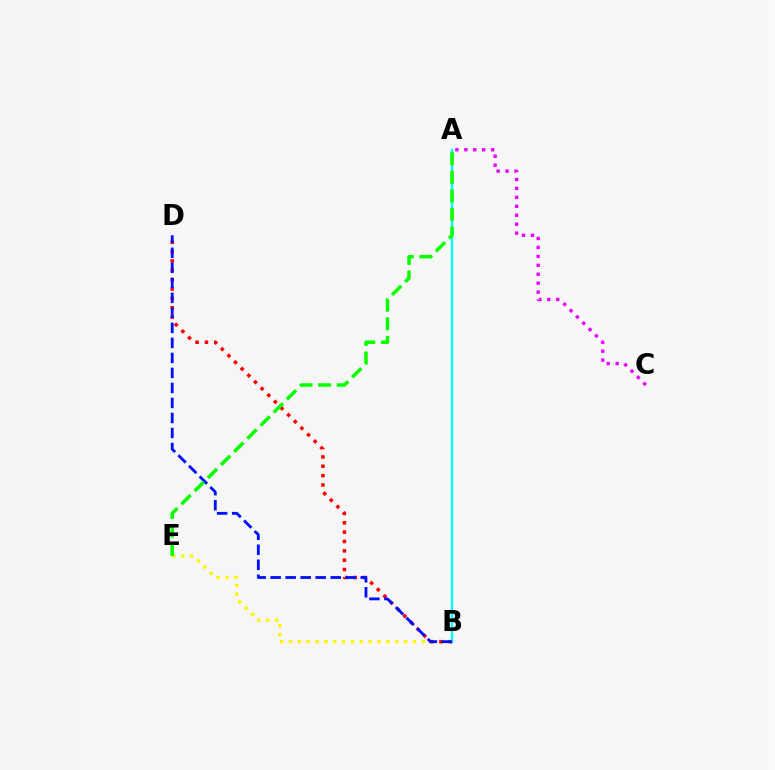{('B', 'E'): [{'color': '#fcf500', 'line_style': 'dotted', 'thickness': 2.4}], ('B', 'D'): [{'color': '#ff0000', 'line_style': 'dotted', 'thickness': 2.54}, {'color': '#0010ff', 'line_style': 'dashed', 'thickness': 2.04}], ('A', 'C'): [{'color': '#ee00ff', 'line_style': 'dotted', 'thickness': 2.43}], ('A', 'B'): [{'color': '#00fff6', 'line_style': 'solid', 'thickness': 1.73}], ('A', 'E'): [{'color': '#08ff00', 'line_style': 'dashed', 'thickness': 2.52}]}